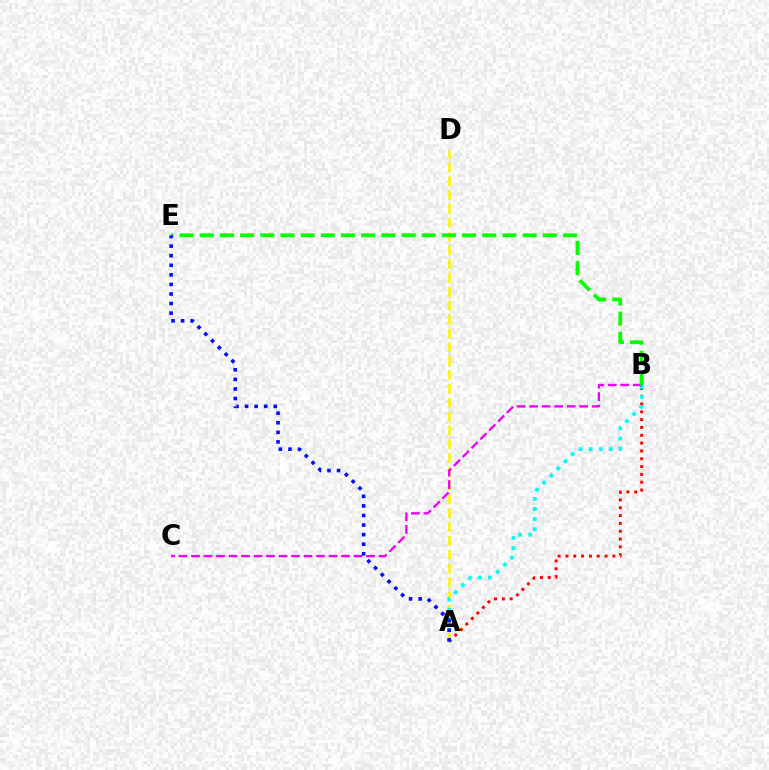{('A', 'D'): [{'color': '#fcf500', 'line_style': 'dashed', 'thickness': 1.88}], ('A', 'B'): [{'color': '#ff0000', 'line_style': 'dotted', 'thickness': 2.13}, {'color': '#00fff6', 'line_style': 'dotted', 'thickness': 2.74}], ('B', 'C'): [{'color': '#ee00ff', 'line_style': 'dashed', 'thickness': 1.7}], ('B', 'E'): [{'color': '#08ff00', 'line_style': 'dashed', 'thickness': 2.74}], ('A', 'E'): [{'color': '#0010ff', 'line_style': 'dotted', 'thickness': 2.6}]}